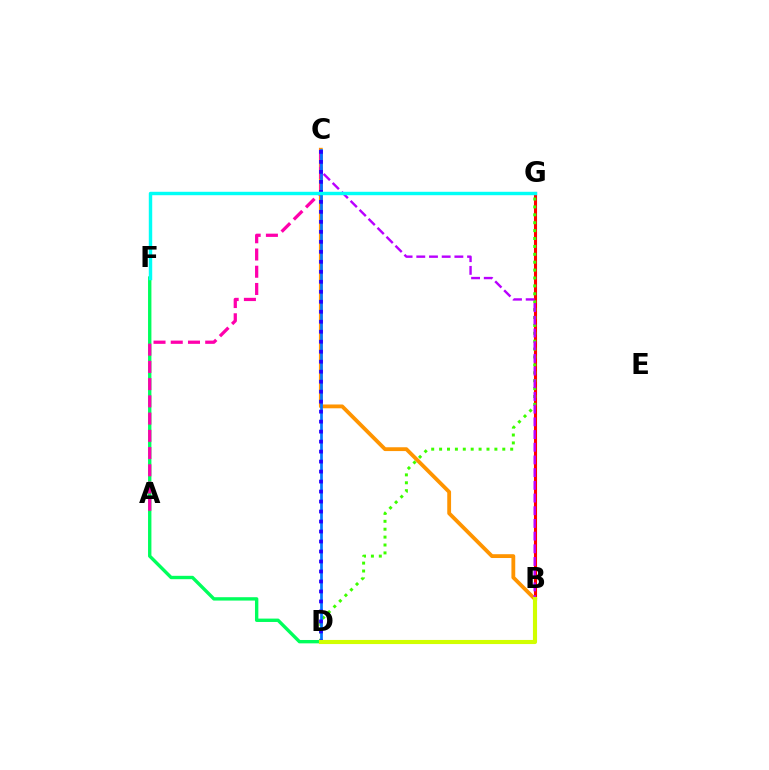{('D', 'F'): [{'color': '#00ff5c', 'line_style': 'solid', 'thickness': 2.43}], ('B', 'G'): [{'color': '#ff0000', 'line_style': 'solid', 'thickness': 2.22}], ('D', 'G'): [{'color': '#3dff00', 'line_style': 'dotted', 'thickness': 2.15}], ('B', 'C'): [{'color': '#ff9400', 'line_style': 'solid', 'thickness': 2.75}, {'color': '#b900ff', 'line_style': 'dashed', 'thickness': 1.72}], ('A', 'C'): [{'color': '#ff00ac', 'line_style': 'dashed', 'thickness': 2.34}], ('C', 'D'): [{'color': '#0074ff', 'line_style': 'solid', 'thickness': 1.96}, {'color': '#2500ff', 'line_style': 'dotted', 'thickness': 2.71}], ('F', 'G'): [{'color': '#00fff6', 'line_style': 'solid', 'thickness': 2.47}], ('B', 'D'): [{'color': '#d1ff00', 'line_style': 'solid', 'thickness': 2.96}]}